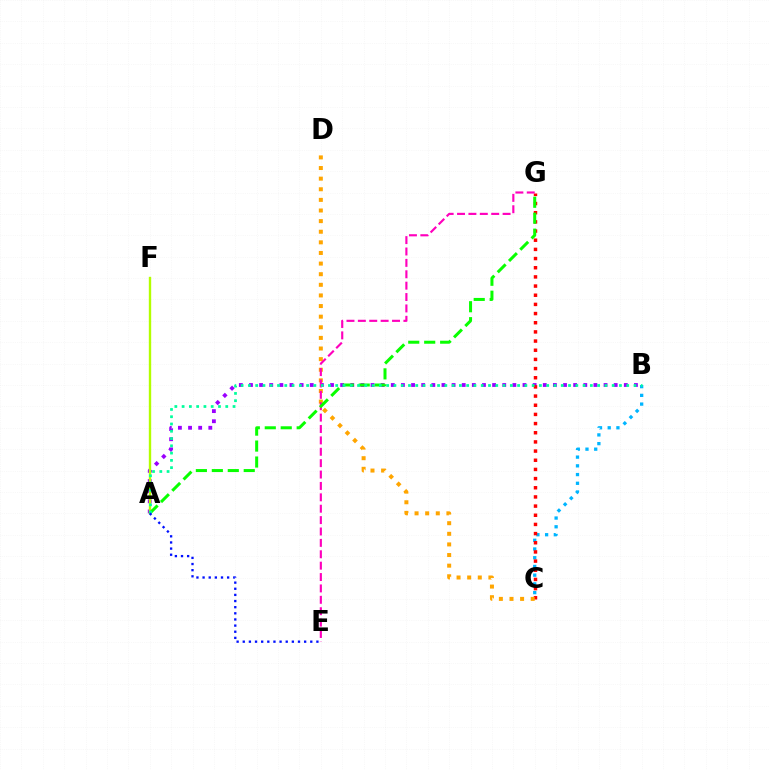{('B', 'C'): [{'color': '#00b5ff', 'line_style': 'dotted', 'thickness': 2.37}], ('A', 'B'): [{'color': '#9b00ff', 'line_style': 'dotted', 'thickness': 2.75}, {'color': '#00ff9d', 'line_style': 'dotted', 'thickness': 1.98}], ('C', 'G'): [{'color': '#ff0000', 'line_style': 'dotted', 'thickness': 2.49}], ('C', 'D'): [{'color': '#ffa500', 'line_style': 'dotted', 'thickness': 2.88}], ('E', 'G'): [{'color': '#ff00bd', 'line_style': 'dashed', 'thickness': 1.55}], ('A', 'F'): [{'color': '#b3ff00', 'line_style': 'solid', 'thickness': 1.71}], ('A', 'G'): [{'color': '#08ff00', 'line_style': 'dashed', 'thickness': 2.17}], ('A', 'E'): [{'color': '#0010ff', 'line_style': 'dotted', 'thickness': 1.67}]}